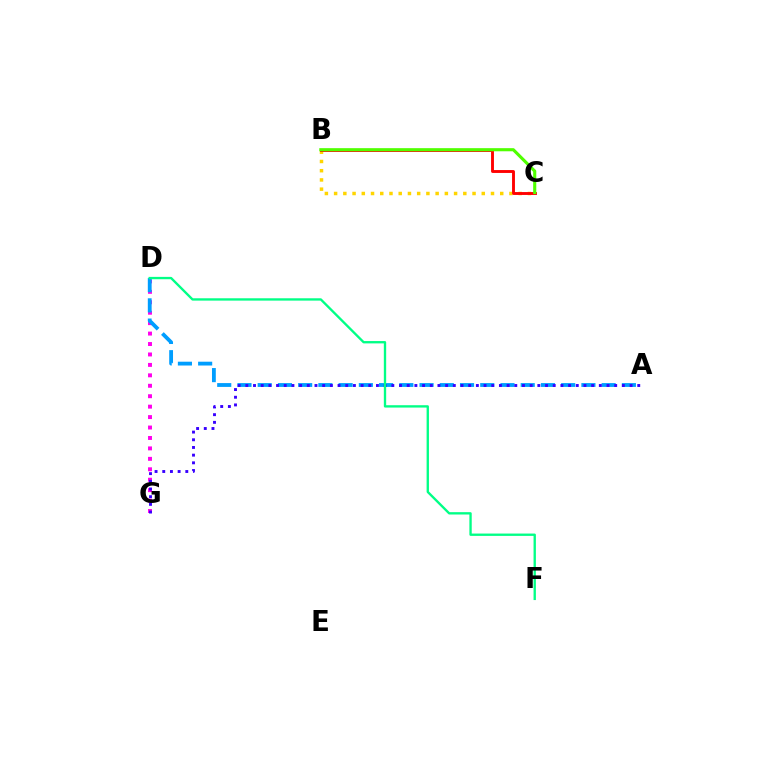{('D', 'G'): [{'color': '#ff00ed', 'line_style': 'dotted', 'thickness': 2.84}], ('A', 'D'): [{'color': '#009eff', 'line_style': 'dashed', 'thickness': 2.75}], ('A', 'G'): [{'color': '#3700ff', 'line_style': 'dotted', 'thickness': 2.09}], ('B', 'C'): [{'color': '#ffd500', 'line_style': 'dotted', 'thickness': 2.51}, {'color': '#ff0000', 'line_style': 'solid', 'thickness': 2.07}, {'color': '#4fff00', 'line_style': 'solid', 'thickness': 2.24}], ('D', 'F'): [{'color': '#00ff86', 'line_style': 'solid', 'thickness': 1.69}]}